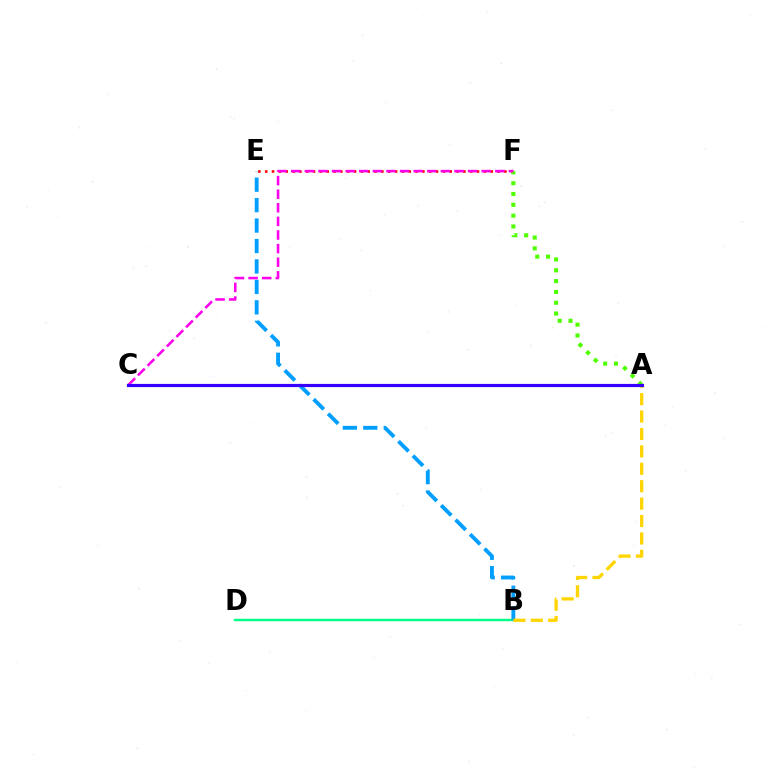{('B', 'D'): [{'color': '#00ff86', 'line_style': 'solid', 'thickness': 1.74}], ('B', 'E'): [{'color': '#009eff', 'line_style': 'dashed', 'thickness': 2.78}], ('E', 'F'): [{'color': '#ff0000', 'line_style': 'dotted', 'thickness': 1.86}], ('A', 'F'): [{'color': '#4fff00', 'line_style': 'dotted', 'thickness': 2.94}], ('C', 'F'): [{'color': '#ff00ed', 'line_style': 'dashed', 'thickness': 1.85}], ('A', 'B'): [{'color': '#ffd500', 'line_style': 'dashed', 'thickness': 2.37}], ('A', 'C'): [{'color': '#3700ff', 'line_style': 'solid', 'thickness': 2.29}]}